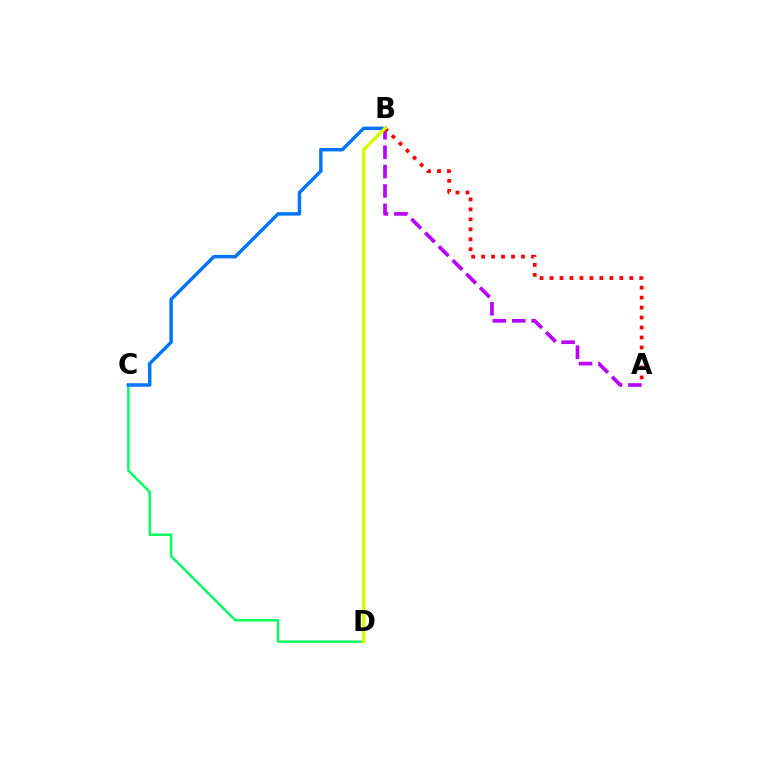{('C', 'D'): [{'color': '#00ff5c', 'line_style': 'solid', 'thickness': 1.74}], ('B', 'C'): [{'color': '#0074ff', 'line_style': 'solid', 'thickness': 2.47}], ('A', 'B'): [{'color': '#b900ff', 'line_style': 'dashed', 'thickness': 2.64}, {'color': '#ff0000', 'line_style': 'dotted', 'thickness': 2.71}], ('B', 'D'): [{'color': '#d1ff00', 'line_style': 'solid', 'thickness': 2.46}]}